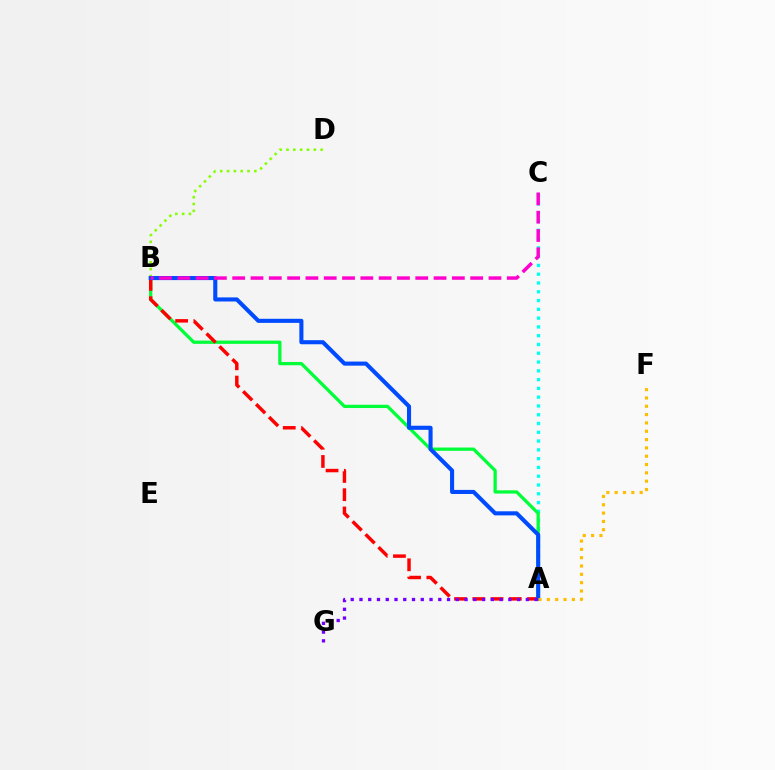{('A', 'C'): [{'color': '#00fff6', 'line_style': 'dotted', 'thickness': 2.39}], ('A', 'B'): [{'color': '#00ff39', 'line_style': 'solid', 'thickness': 2.35}, {'color': '#ff0000', 'line_style': 'dashed', 'thickness': 2.48}, {'color': '#004bff', 'line_style': 'solid', 'thickness': 2.94}], ('B', 'D'): [{'color': '#84ff00', 'line_style': 'dotted', 'thickness': 1.86}], ('B', 'C'): [{'color': '#ff00cf', 'line_style': 'dashed', 'thickness': 2.49}], ('A', 'F'): [{'color': '#ffbd00', 'line_style': 'dotted', 'thickness': 2.26}], ('A', 'G'): [{'color': '#7200ff', 'line_style': 'dotted', 'thickness': 2.38}]}